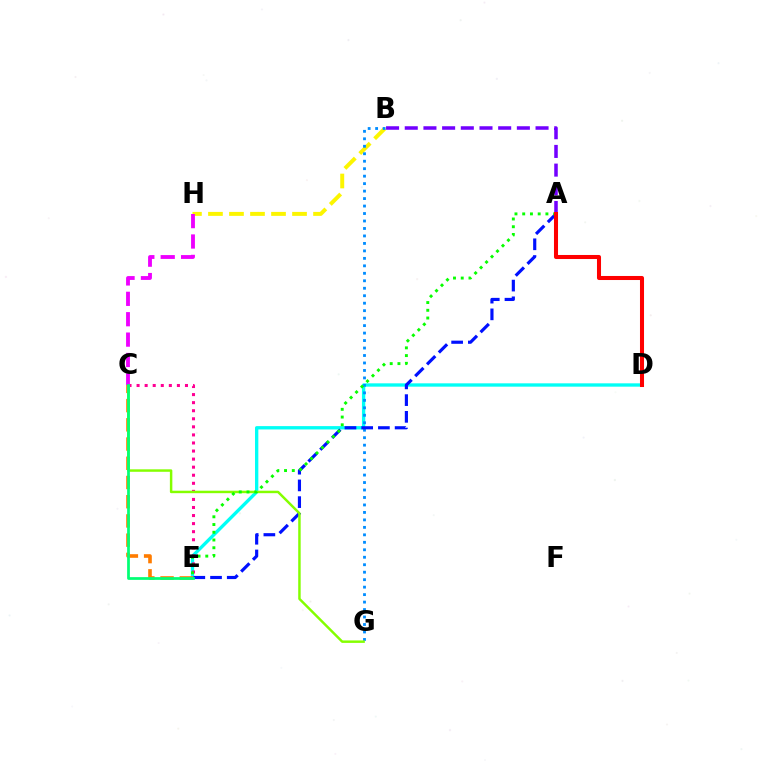{('B', 'H'): [{'color': '#fcf500', 'line_style': 'dashed', 'thickness': 2.86}], ('A', 'B'): [{'color': '#7200ff', 'line_style': 'dashed', 'thickness': 2.54}], ('D', 'E'): [{'color': '#00fff6', 'line_style': 'solid', 'thickness': 2.4}], ('B', 'G'): [{'color': '#008cff', 'line_style': 'dotted', 'thickness': 2.03}], ('A', 'E'): [{'color': '#0010ff', 'line_style': 'dashed', 'thickness': 2.27}, {'color': '#08ff00', 'line_style': 'dotted', 'thickness': 2.1}], ('C', 'E'): [{'color': '#ff7c00', 'line_style': 'dashed', 'thickness': 2.61}, {'color': '#ff0094', 'line_style': 'dotted', 'thickness': 2.19}, {'color': '#00ff74', 'line_style': 'solid', 'thickness': 1.98}], ('C', 'G'): [{'color': '#84ff00', 'line_style': 'solid', 'thickness': 1.77}], ('C', 'H'): [{'color': '#ee00ff', 'line_style': 'dashed', 'thickness': 2.77}], ('A', 'D'): [{'color': '#ff0000', 'line_style': 'solid', 'thickness': 2.91}]}